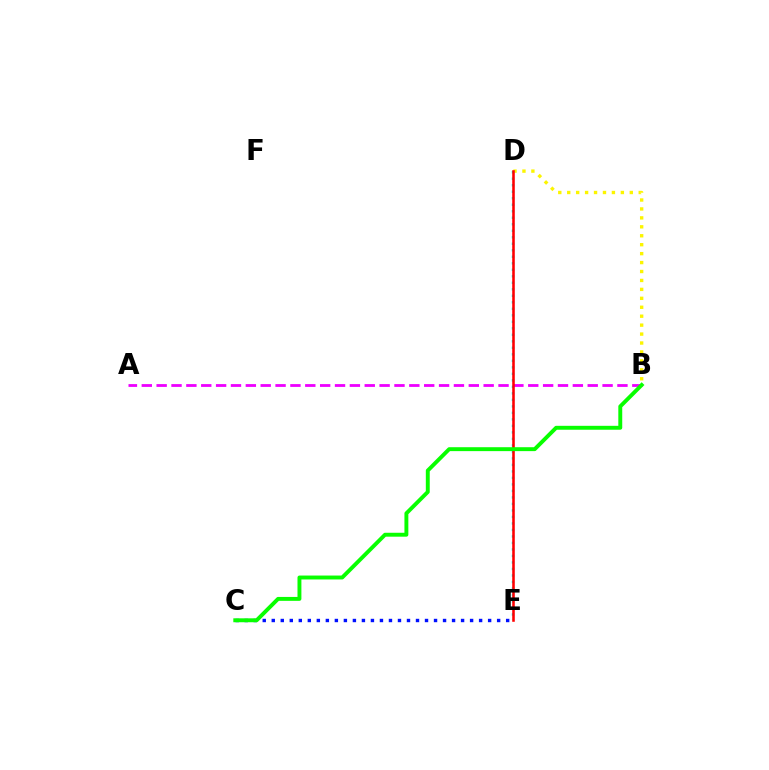{('B', 'D'): [{'color': '#fcf500', 'line_style': 'dotted', 'thickness': 2.43}], ('D', 'E'): [{'color': '#00fff6', 'line_style': 'dotted', 'thickness': 1.77}, {'color': '#ff0000', 'line_style': 'solid', 'thickness': 1.84}], ('A', 'B'): [{'color': '#ee00ff', 'line_style': 'dashed', 'thickness': 2.02}], ('C', 'E'): [{'color': '#0010ff', 'line_style': 'dotted', 'thickness': 2.45}], ('B', 'C'): [{'color': '#08ff00', 'line_style': 'solid', 'thickness': 2.82}]}